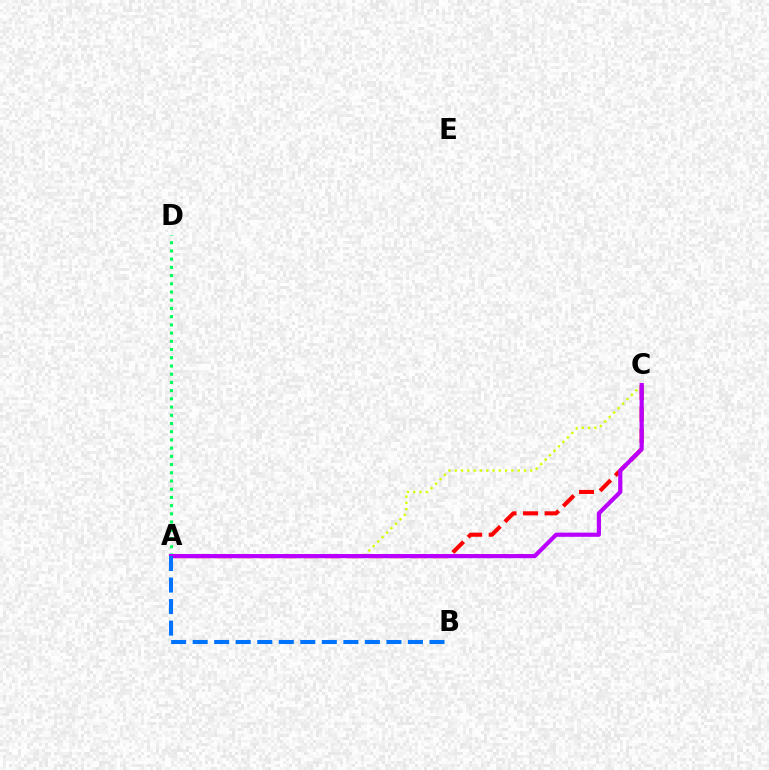{('A', 'C'): [{'color': '#ff0000', 'line_style': 'dashed', 'thickness': 2.93}, {'color': '#d1ff00', 'line_style': 'dotted', 'thickness': 1.71}, {'color': '#b900ff', 'line_style': 'solid', 'thickness': 3.0}], ('A', 'D'): [{'color': '#00ff5c', 'line_style': 'dotted', 'thickness': 2.23}], ('A', 'B'): [{'color': '#0074ff', 'line_style': 'dashed', 'thickness': 2.92}]}